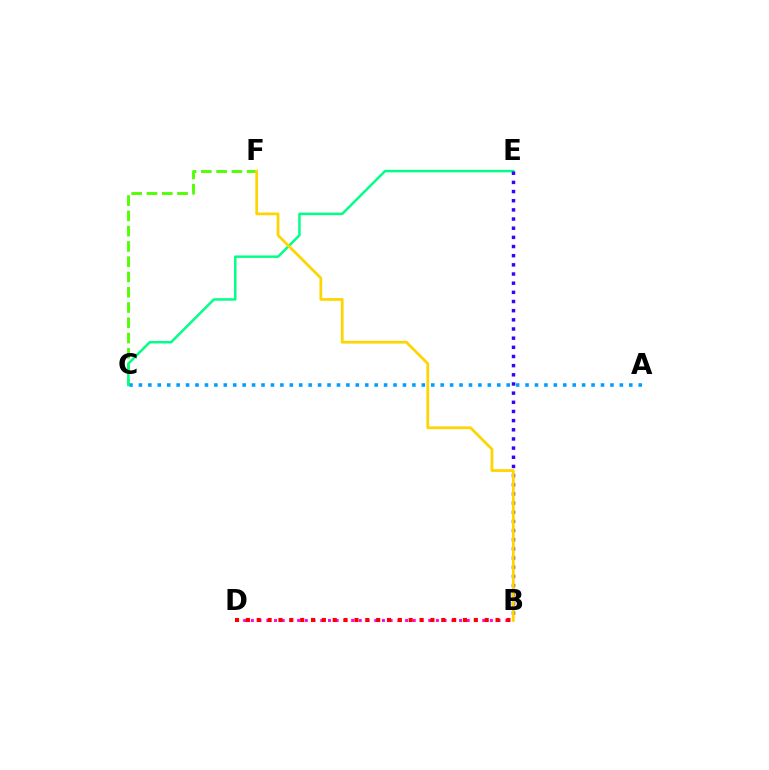{('C', 'F'): [{'color': '#4fff00', 'line_style': 'dashed', 'thickness': 2.08}], ('A', 'C'): [{'color': '#009eff', 'line_style': 'dotted', 'thickness': 2.56}], ('C', 'E'): [{'color': '#00ff86', 'line_style': 'solid', 'thickness': 1.79}], ('B', 'D'): [{'color': '#ff00ed', 'line_style': 'dotted', 'thickness': 2.09}, {'color': '#ff0000', 'line_style': 'dotted', 'thickness': 2.95}], ('B', 'E'): [{'color': '#3700ff', 'line_style': 'dotted', 'thickness': 2.49}], ('B', 'F'): [{'color': '#ffd500', 'line_style': 'solid', 'thickness': 1.98}]}